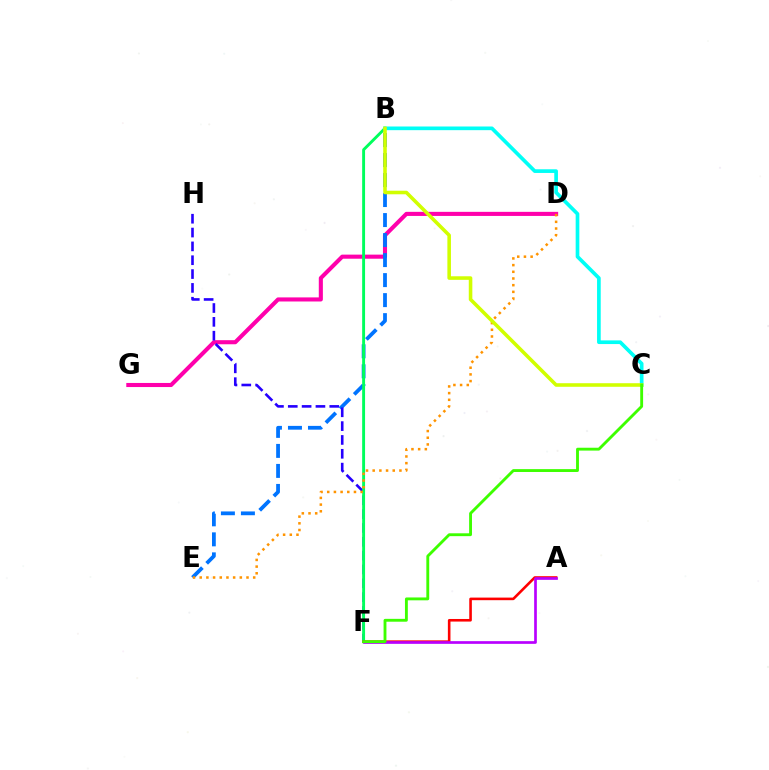{('D', 'G'): [{'color': '#ff00ac', 'line_style': 'solid', 'thickness': 2.94}], ('B', 'E'): [{'color': '#0074ff', 'line_style': 'dashed', 'thickness': 2.72}], ('F', 'H'): [{'color': '#2500ff', 'line_style': 'dashed', 'thickness': 1.88}], ('B', 'F'): [{'color': '#00ff5c', 'line_style': 'solid', 'thickness': 2.09}], ('A', 'F'): [{'color': '#ff0000', 'line_style': 'solid', 'thickness': 1.87}, {'color': '#b900ff', 'line_style': 'solid', 'thickness': 1.94}], ('B', 'C'): [{'color': '#00fff6', 'line_style': 'solid', 'thickness': 2.65}, {'color': '#d1ff00', 'line_style': 'solid', 'thickness': 2.57}], ('D', 'E'): [{'color': '#ff9400', 'line_style': 'dotted', 'thickness': 1.82}], ('C', 'F'): [{'color': '#3dff00', 'line_style': 'solid', 'thickness': 2.06}]}